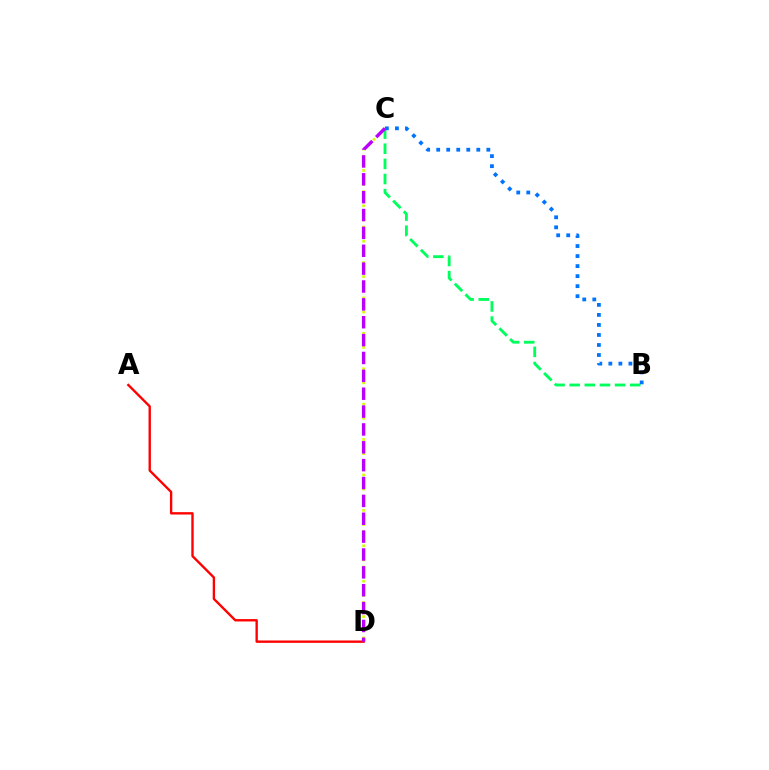{('A', 'D'): [{'color': '#ff0000', 'line_style': 'solid', 'thickness': 1.7}], ('B', 'C'): [{'color': '#00ff5c', 'line_style': 'dashed', 'thickness': 2.06}, {'color': '#0074ff', 'line_style': 'dotted', 'thickness': 2.72}], ('C', 'D'): [{'color': '#d1ff00', 'line_style': 'dotted', 'thickness': 1.92}, {'color': '#b900ff', 'line_style': 'dashed', 'thickness': 2.43}]}